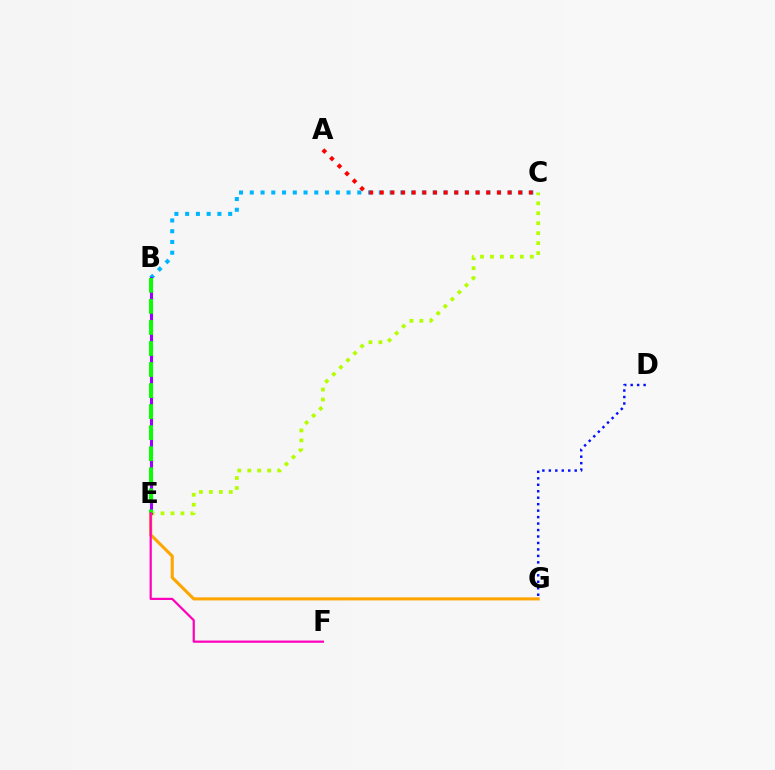{('B', 'E'): [{'color': '#00ff9d', 'line_style': 'dotted', 'thickness': 2.23}, {'color': '#9b00ff', 'line_style': 'solid', 'thickness': 2.21}, {'color': '#08ff00', 'line_style': 'dashed', 'thickness': 2.86}], ('D', 'G'): [{'color': '#0010ff', 'line_style': 'dotted', 'thickness': 1.76}], ('B', 'C'): [{'color': '#00b5ff', 'line_style': 'dotted', 'thickness': 2.92}], ('C', 'E'): [{'color': '#b3ff00', 'line_style': 'dotted', 'thickness': 2.71}], ('A', 'C'): [{'color': '#ff0000', 'line_style': 'dotted', 'thickness': 2.89}], ('E', 'G'): [{'color': '#ffa500', 'line_style': 'solid', 'thickness': 2.22}], ('E', 'F'): [{'color': '#ff00bd', 'line_style': 'solid', 'thickness': 1.59}]}